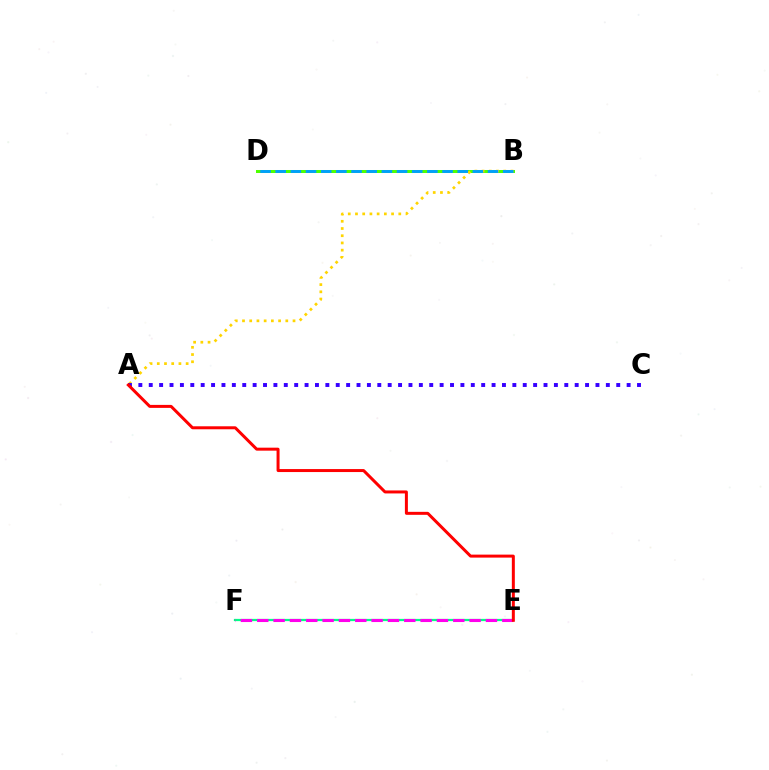{('E', 'F'): [{'color': '#00ff86', 'line_style': 'solid', 'thickness': 1.61}, {'color': '#ff00ed', 'line_style': 'dashed', 'thickness': 2.22}], ('B', 'D'): [{'color': '#4fff00', 'line_style': 'solid', 'thickness': 2.17}, {'color': '#009eff', 'line_style': 'dashed', 'thickness': 2.06}], ('A', 'B'): [{'color': '#ffd500', 'line_style': 'dotted', 'thickness': 1.96}], ('A', 'C'): [{'color': '#3700ff', 'line_style': 'dotted', 'thickness': 2.82}], ('A', 'E'): [{'color': '#ff0000', 'line_style': 'solid', 'thickness': 2.15}]}